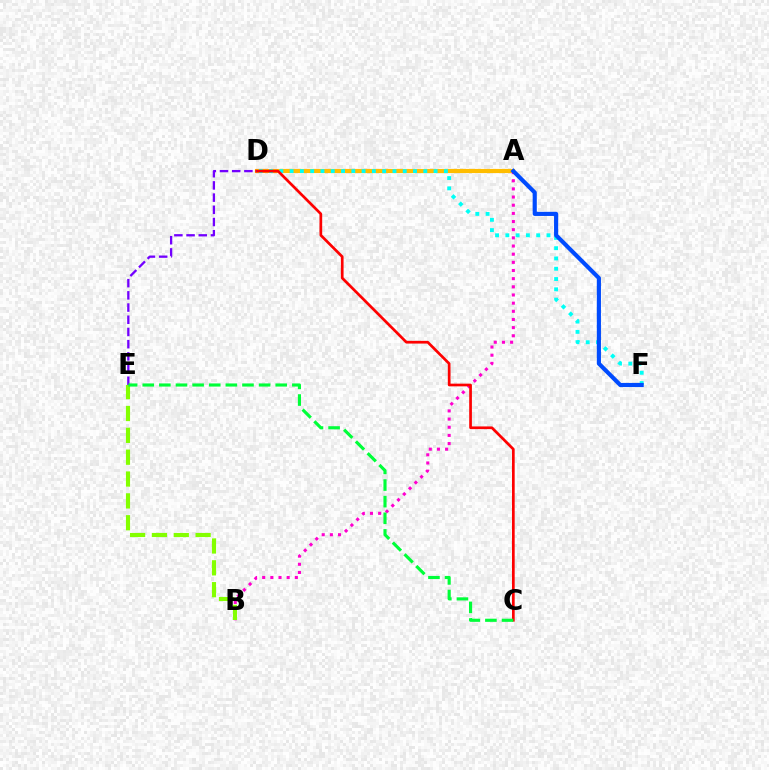{('A', 'D'): [{'color': '#ffbd00', 'line_style': 'solid', 'thickness': 2.99}], ('D', 'F'): [{'color': '#00fff6', 'line_style': 'dotted', 'thickness': 2.79}], ('A', 'B'): [{'color': '#ff00cf', 'line_style': 'dotted', 'thickness': 2.22}], ('B', 'E'): [{'color': '#84ff00', 'line_style': 'dashed', 'thickness': 2.97}], ('C', 'D'): [{'color': '#ff0000', 'line_style': 'solid', 'thickness': 1.94}], ('D', 'E'): [{'color': '#7200ff', 'line_style': 'dashed', 'thickness': 1.66}], ('A', 'F'): [{'color': '#004bff', 'line_style': 'solid', 'thickness': 2.98}], ('C', 'E'): [{'color': '#00ff39', 'line_style': 'dashed', 'thickness': 2.26}]}